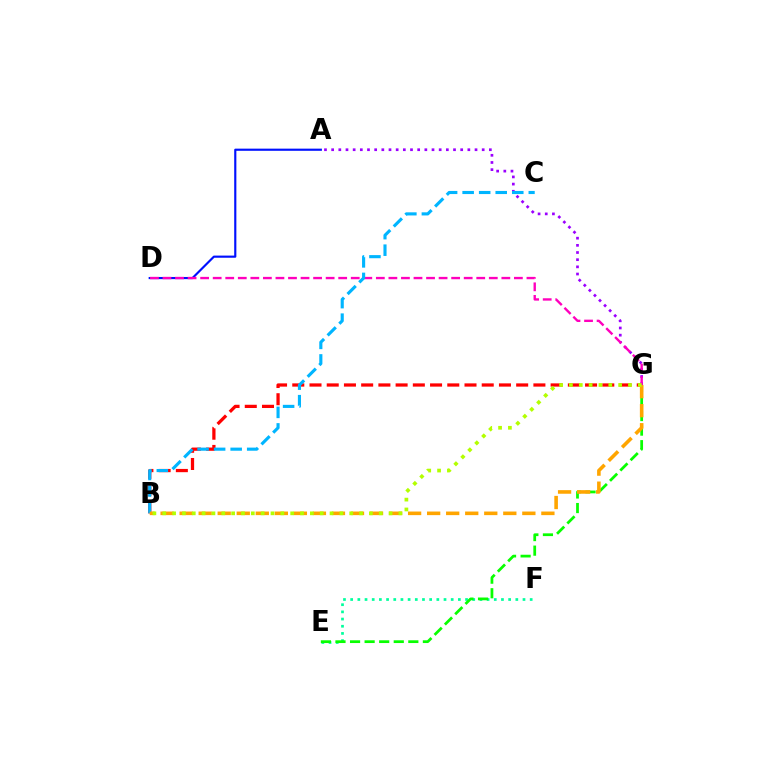{('A', 'D'): [{'color': '#0010ff', 'line_style': 'solid', 'thickness': 1.55}], ('B', 'G'): [{'color': '#ff0000', 'line_style': 'dashed', 'thickness': 2.34}, {'color': '#ffa500', 'line_style': 'dashed', 'thickness': 2.59}, {'color': '#b3ff00', 'line_style': 'dotted', 'thickness': 2.67}], ('A', 'G'): [{'color': '#9b00ff', 'line_style': 'dotted', 'thickness': 1.95}], ('E', 'F'): [{'color': '#00ff9d', 'line_style': 'dotted', 'thickness': 1.95}], ('D', 'G'): [{'color': '#ff00bd', 'line_style': 'dashed', 'thickness': 1.7}], ('B', 'C'): [{'color': '#00b5ff', 'line_style': 'dashed', 'thickness': 2.25}], ('E', 'G'): [{'color': '#08ff00', 'line_style': 'dashed', 'thickness': 1.98}]}